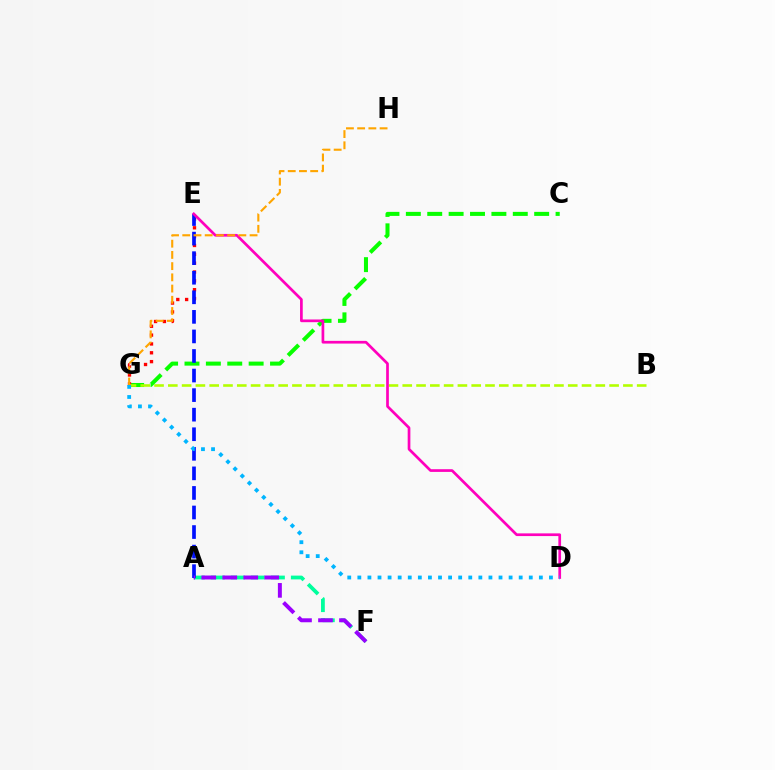{('C', 'G'): [{'color': '#08ff00', 'line_style': 'dashed', 'thickness': 2.91}], ('E', 'G'): [{'color': '#ff0000', 'line_style': 'dotted', 'thickness': 2.4}], ('B', 'G'): [{'color': '#b3ff00', 'line_style': 'dashed', 'thickness': 1.87}], ('A', 'F'): [{'color': '#00ff9d', 'line_style': 'dashed', 'thickness': 2.72}, {'color': '#9b00ff', 'line_style': 'dashed', 'thickness': 2.85}], ('A', 'E'): [{'color': '#0010ff', 'line_style': 'dashed', 'thickness': 2.66}], ('D', 'E'): [{'color': '#ff00bd', 'line_style': 'solid', 'thickness': 1.95}], ('D', 'G'): [{'color': '#00b5ff', 'line_style': 'dotted', 'thickness': 2.74}], ('G', 'H'): [{'color': '#ffa500', 'line_style': 'dashed', 'thickness': 1.52}]}